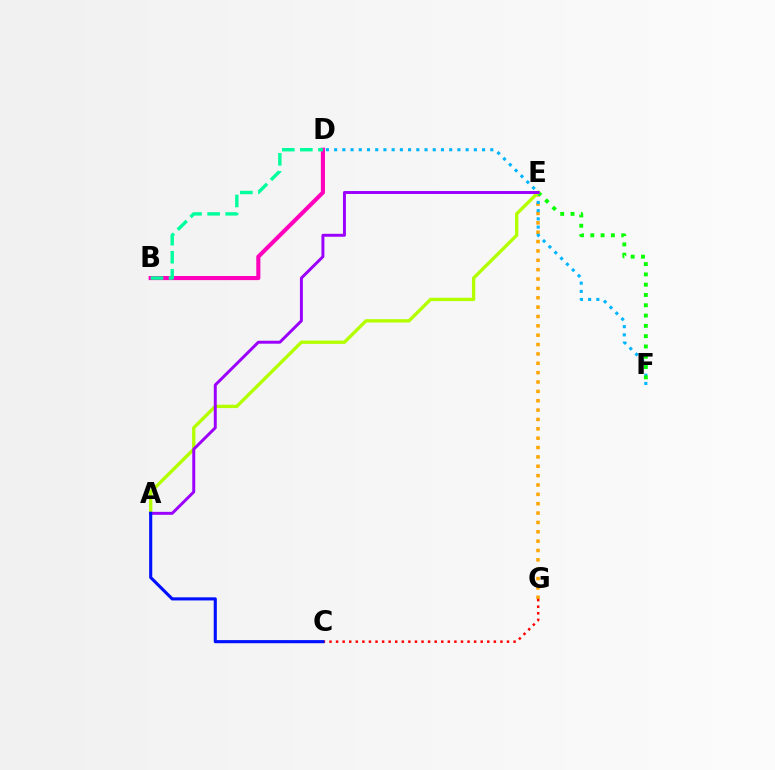{('B', 'D'): [{'color': '#ff00bd', 'line_style': 'solid', 'thickness': 2.95}, {'color': '#00ff9d', 'line_style': 'dashed', 'thickness': 2.45}], ('E', 'G'): [{'color': '#ffa500', 'line_style': 'dotted', 'thickness': 2.54}], ('D', 'F'): [{'color': '#00b5ff', 'line_style': 'dotted', 'thickness': 2.23}], ('E', 'F'): [{'color': '#08ff00', 'line_style': 'dotted', 'thickness': 2.8}], ('A', 'E'): [{'color': '#b3ff00', 'line_style': 'solid', 'thickness': 2.4}, {'color': '#9b00ff', 'line_style': 'solid', 'thickness': 2.13}], ('C', 'G'): [{'color': '#ff0000', 'line_style': 'dotted', 'thickness': 1.79}], ('A', 'C'): [{'color': '#0010ff', 'line_style': 'solid', 'thickness': 2.24}]}